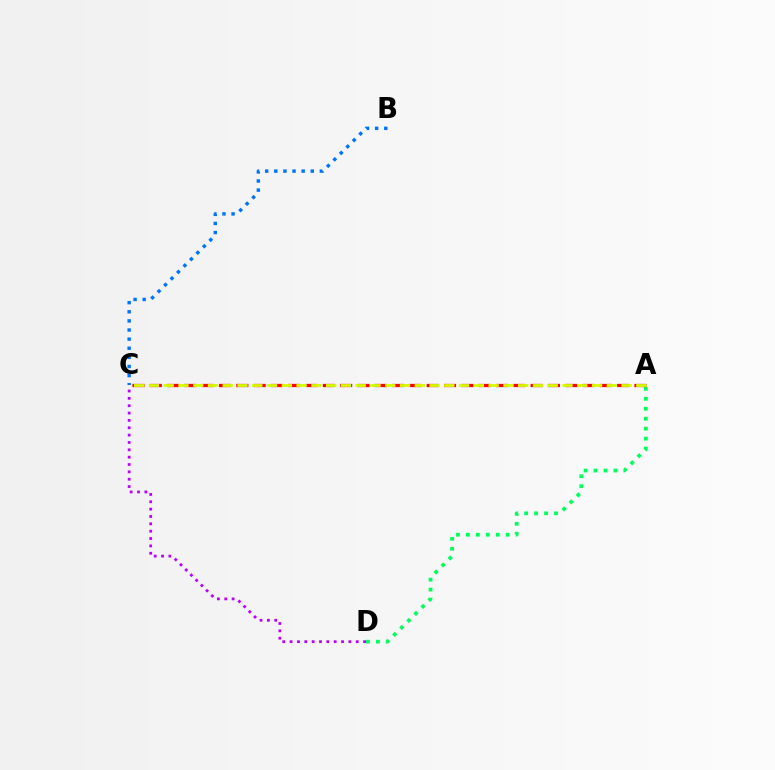{('A', 'D'): [{'color': '#00ff5c', 'line_style': 'dotted', 'thickness': 2.71}], ('C', 'D'): [{'color': '#b900ff', 'line_style': 'dotted', 'thickness': 2.0}], ('A', 'C'): [{'color': '#ff0000', 'line_style': 'dashed', 'thickness': 2.35}, {'color': '#d1ff00', 'line_style': 'dashed', 'thickness': 2.01}], ('B', 'C'): [{'color': '#0074ff', 'line_style': 'dotted', 'thickness': 2.48}]}